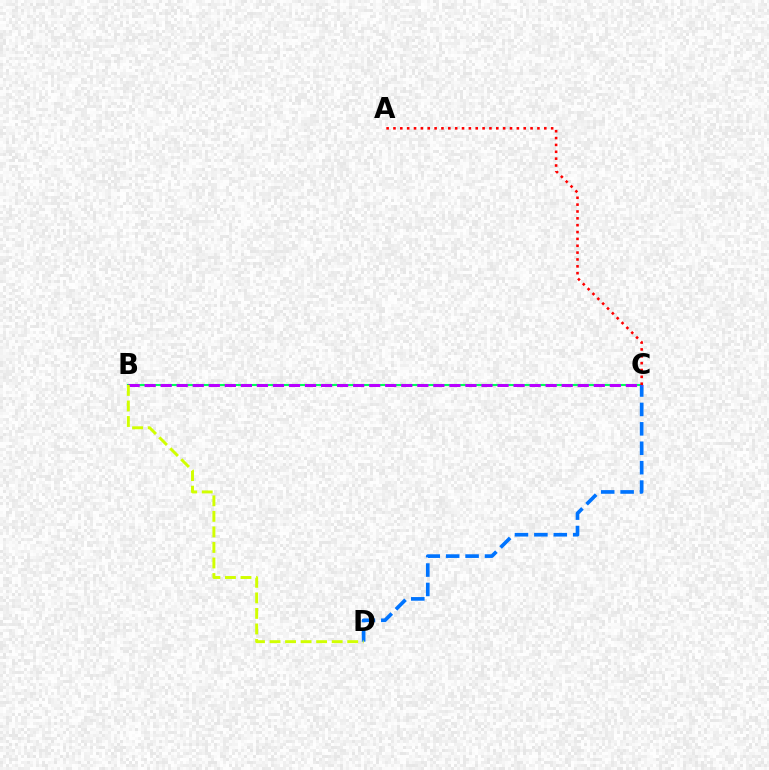{('B', 'C'): [{'color': '#00ff5c', 'line_style': 'solid', 'thickness': 1.5}, {'color': '#b900ff', 'line_style': 'dashed', 'thickness': 2.18}], ('C', 'D'): [{'color': '#0074ff', 'line_style': 'dashed', 'thickness': 2.64}], ('A', 'C'): [{'color': '#ff0000', 'line_style': 'dotted', 'thickness': 1.86}], ('B', 'D'): [{'color': '#d1ff00', 'line_style': 'dashed', 'thickness': 2.11}]}